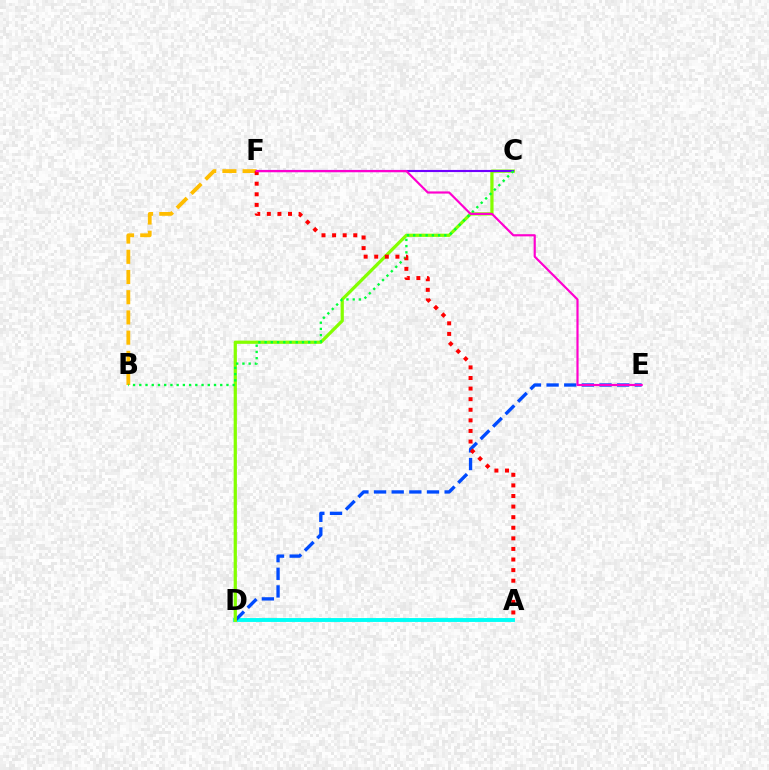{('B', 'F'): [{'color': '#ffbd00', 'line_style': 'dashed', 'thickness': 2.75}], ('A', 'D'): [{'color': '#00fff6', 'line_style': 'solid', 'thickness': 2.8}], ('D', 'E'): [{'color': '#004bff', 'line_style': 'dashed', 'thickness': 2.4}], ('C', 'D'): [{'color': '#84ff00', 'line_style': 'solid', 'thickness': 2.33}], ('C', 'F'): [{'color': '#7200ff', 'line_style': 'solid', 'thickness': 1.54}], ('B', 'C'): [{'color': '#00ff39', 'line_style': 'dotted', 'thickness': 1.69}], ('A', 'F'): [{'color': '#ff0000', 'line_style': 'dotted', 'thickness': 2.88}], ('E', 'F'): [{'color': '#ff00cf', 'line_style': 'solid', 'thickness': 1.57}]}